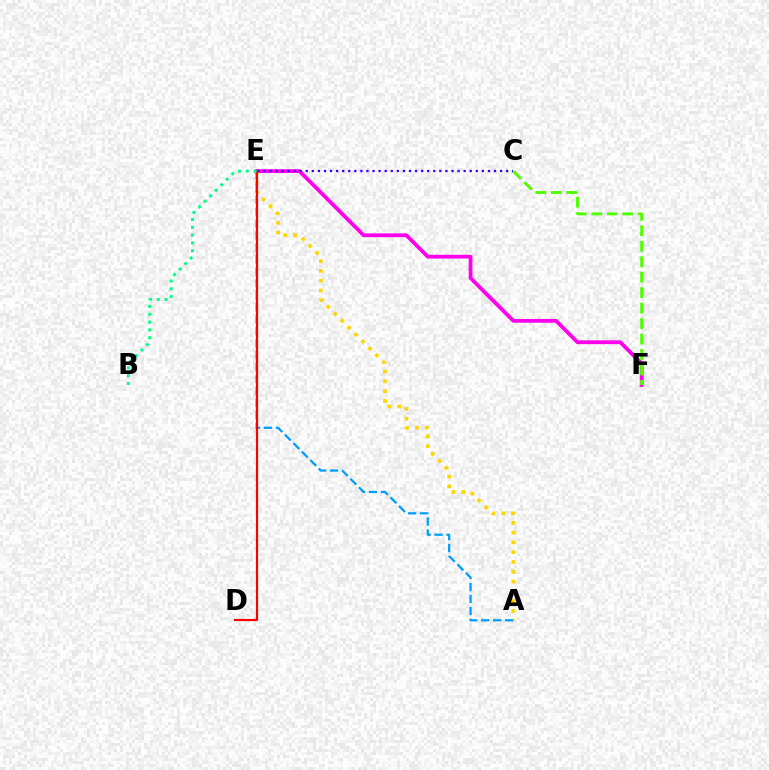{('E', 'F'): [{'color': '#ff00ed', 'line_style': 'solid', 'thickness': 2.72}], ('C', 'F'): [{'color': '#4fff00', 'line_style': 'dashed', 'thickness': 2.1}], ('A', 'E'): [{'color': '#ffd500', 'line_style': 'dotted', 'thickness': 2.66}, {'color': '#009eff', 'line_style': 'dashed', 'thickness': 1.63}], ('C', 'E'): [{'color': '#3700ff', 'line_style': 'dotted', 'thickness': 1.65}], ('D', 'E'): [{'color': '#ff0000', 'line_style': 'solid', 'thickness': 1.58}], ('B', 'E'): [{'color': '#00ff86', 'line_style': 'dotted', 'thickness': 2.12}]}